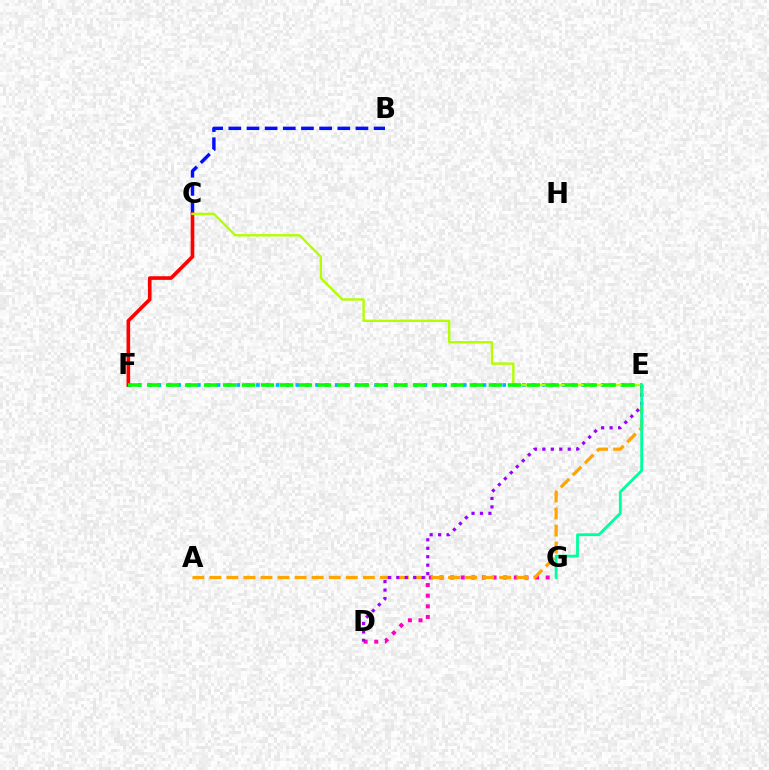{('E', 'F'): [{'color': '#00b5ff', 'line_style': 'dotted', 'thickness': 2.68}, {'color': '#08ff00', 'line_style': 'dashed', 'thickness': 2.58}], ('D', 'G'): [{'color': '#ff00bd', 'line_style': 'dotted', 'thickness': 2.89}], ('B', 'C'): [{'color': '#0010ff', 'line_style': 'dashed', 'thickness': 2.47}], ('A', 'E'): [{'color': '#ffa500', 'line_style': 'dashed', 'thickness': 2.32}], ('C', 'F'): [{'color': '#ff0000', 'line_style': 'solid', 'thickness': 2.62}], ('D', 'E'): [{'color': '#9b00ff', 'line_style': 'dotted', 'thickness': 2.3}], ('C', 'E'): [{'color': '#b3ff00', 'line_style': 'solid', 'thickness': 1.72}], ('E', 'G'): [{'color': '#00ff9d', 'line_style': 'solid', 'thickness': 2.03}]}